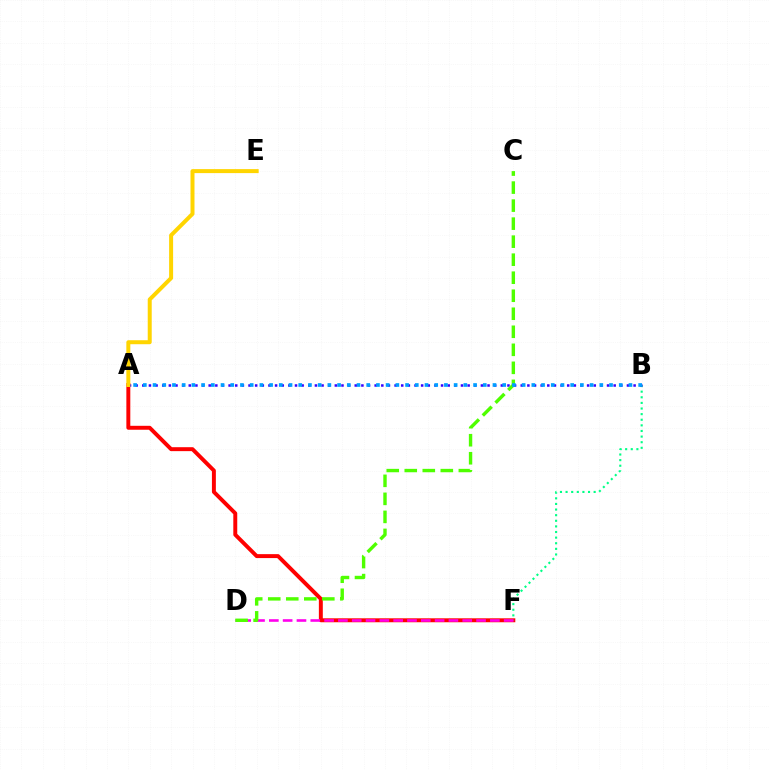{('A', 'F'): [{'color': '#ff0000', 'line_style': 'solid', 'thickness': 2.84}], ('B', 'F'): [{'color': '#00ff86', 'line_style': 'dotted', 'thickness': 1.53}], ('D', 'F'): [{'color': '#ff00ed', 'line_style': 'dashed', 'thickness': 1.88}], ('A', 'B'): [{'color': '#3700ff', 'line_style': 'dotted', 'thickness': 1.8}, {'color': '#009eff', 'line_style': 'dotted', 'thickness': 2.64}], ('A', 'E'): [{'color': '#ffd500', 'line_style': 'solid', 'thickness': 2.87}], ('C', 'D'): [{'color': '#4fff00', 'line_style': 'dashed', 'thickness': 2.45}]}